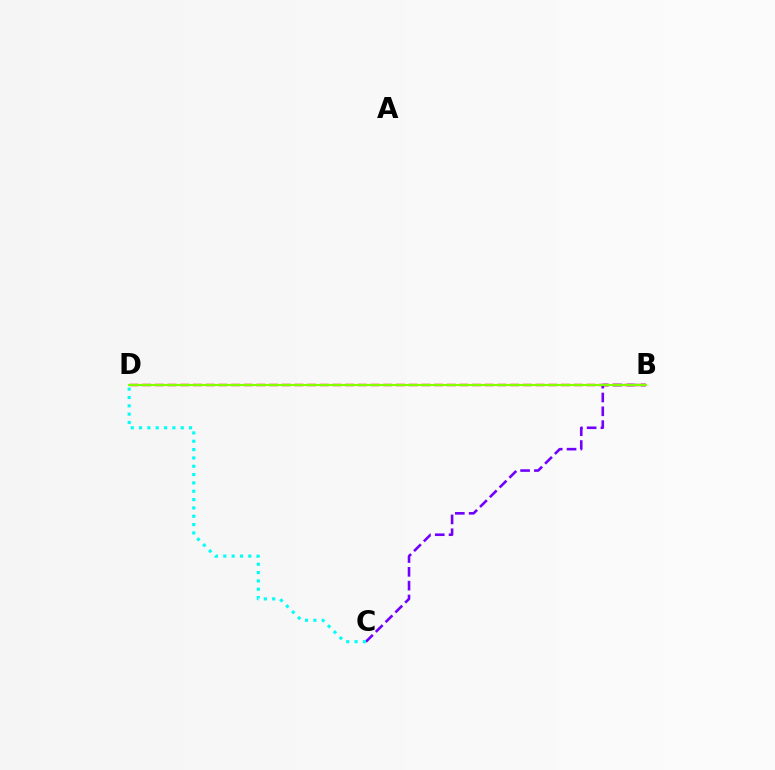{('B', 'C'): [{'color': '#7200ff', 'line_style': 'dashed', 'thickness': 1.88}], ('C', 'D'): [{'color': '#00fff6', 'line_style': 'dotted', 'thickness': 2.26}], ('B', 'D'): [{'color': '#ff0000', 'line_style': 'dashed', 'thickness': 1.72}, {'color': '#84ff00', 'line_style': 'solid', 'thickness': 1.55}]}